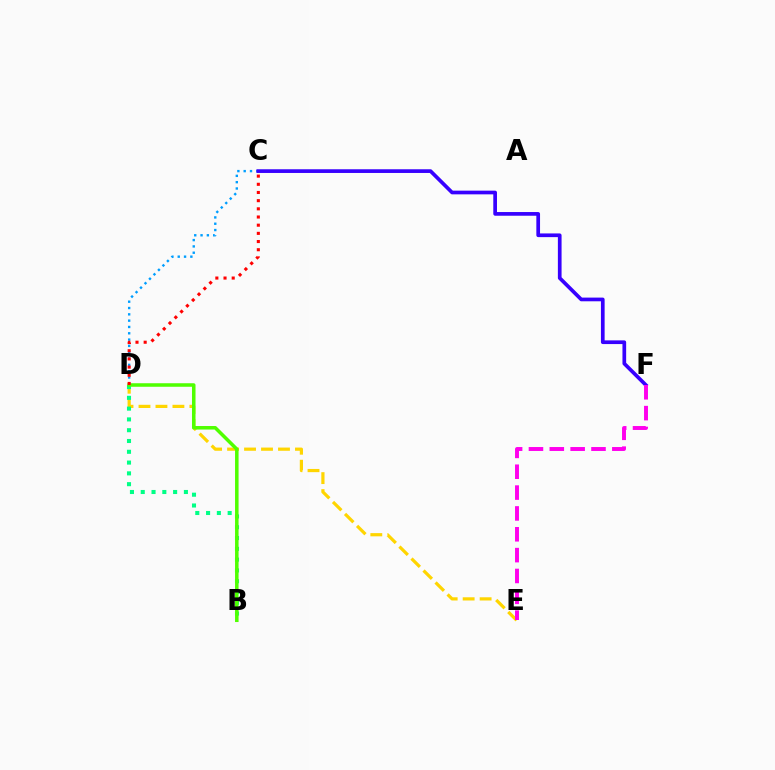{('D', 'E'): [{'color': '#ffd500', 'line_style': 'dashed', 'thickness': 2.31}], ('B', 'D'): [{'color': '#00ff86', 'line_style': 'dotted', 'thickness': 2.93}, {'color': '#4fff00', 'line_style': 'solid', 'thickness': 2.54}], ('C', 'D'): [{'color': '#009eff', 'line_style': 'dotted', 'thickness': 1.72}, {'color': '#ff0000', 'line_style': 'dotted', 'thickness': 2.22}], ('C', 'F'): [{'color': '#3700ff', 'line_style': 'solid', 'thickness': 2.66}], ('E', 'F'): [{'color': '#ff00ed', 'line_style': 'dashed', 'thickness': 2.83}]}